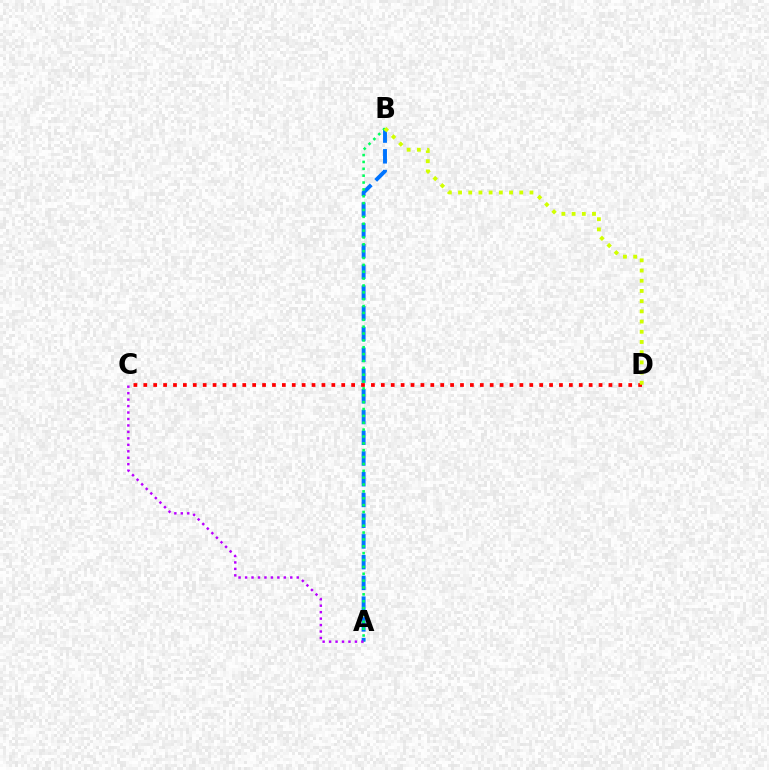{('A', 'B'): [{'color': '#0074ff', 'line_style': 'dashed', 'thickness': 2.82}, {'color': '#00ff5c', 'line_style': 'dotted', 'thickness': 1.86}], ('C', 'D'): [{'color': '#ff0000', 'line_style': 'dotted', 'thickness': 2.69}], ('A', 'C'): [{'color': '#b900ff', 'line_style': 'dotted', 'thickness': 1.76}], ('B', 'D'): [{'color': '#d1ff00', 'line_style': 'dotted', 'thickness': 2.77}]}